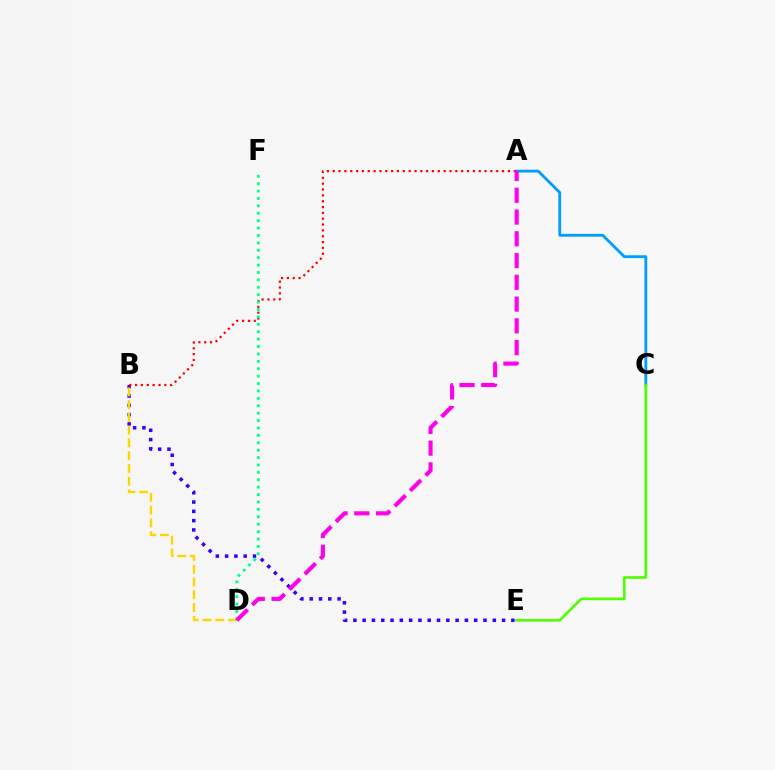{('B', 'E'): [{'color': '#3700ff', 'line_style': 'dotted', 'thickness': 2.53}], ('A', 'C'): [{'color': '#009eff', 'line_style': 'solid', 'thickness': 2.04}], ('B', 'D'): [{'color': '#ffd500', 'line_style': 'dashed', 'thickness': 1.73}], ('A', 'B'): [{'color': '#ff0000', 'line_style': 'dotted', 'thickness': 1.59}], ('D', 'F'): [{'color': '#00ff86', 'line_style': 'dotted', 'thickness': 2.01}], ('C', 'E'): [{'color': '#4fff00', 'line_style': 'solid', 'thickness': 1.91}], ('A', 'D'): [{'color': '#ff00ed', 'line_style': 'dashed', 'thickness': 2.96}]}